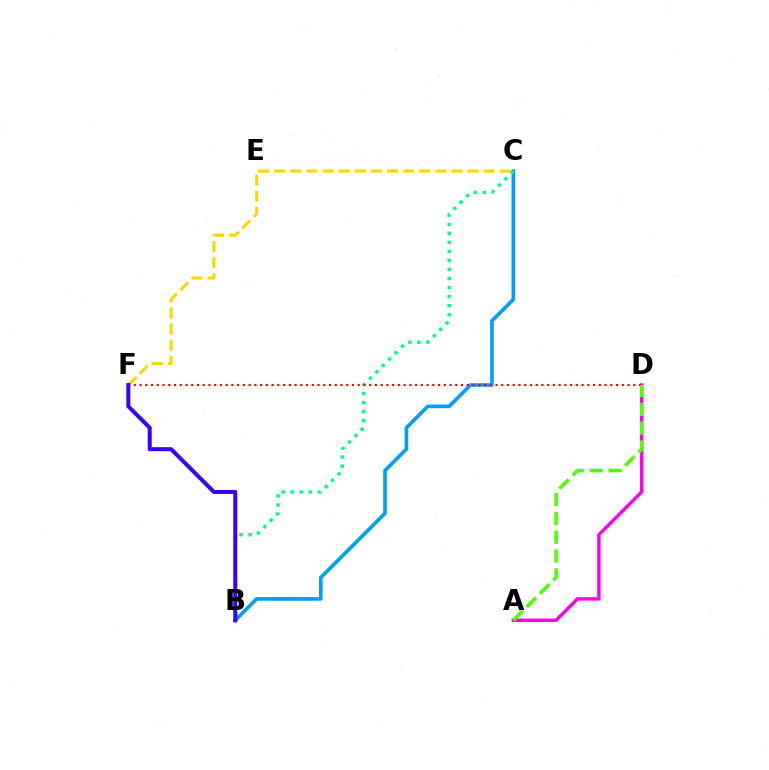{('A', 'D'): [{'color': '#ff00ed', 'line_style': 'solid', 'thickness': 2.47}, {'color': '#4fff00', 'line_style': 'dashed', 'thickness': 2.56}], ('C', 'F'): [{'color': '#ffd500', 'line_style': 'dashed', 'thickness': 2.19}], ('B', 'C'): [{'color': '#009eff', 'line_style': 'solid', 'thickness': 2.62}, {'color': '#00ff86', 'line_style': 'dotted', 'thickness': 2.46}], ('D', 'F'): [{'color': '#ff0000', 'line_style': 'dotted', 'thickness': 1.56}], ('B', 'F'): [{'color': '#3700ff', 'line_style': 'solid', 'thickness': 2.88}]}